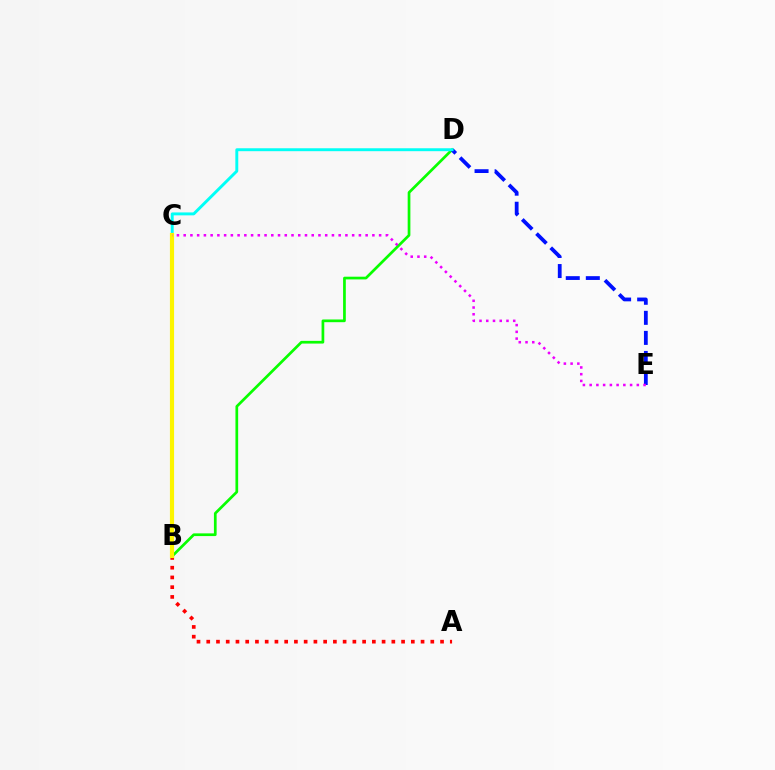{('B', 'D'): [{'color': '#08ff00', 'line_style': 'solid', 'thickness': 1.95}], ('A', 'B'): [{'color': '#ff0000', 'line_style': 'dotted', 'thickness': 2.65}], ('D', 'E'): [{'color': '#0010ff', 'line_style': 'dashed', 'thickness': 2.72}], ('C', 'D'): [{'color': '#00fff6', 'line_style': 'solid', 'thickness': 2.1}], ('B', 'C'): [{'color': '#fcf500', 'line_style': 'solid', 'thickness': 2.99}], ('C', 'E'): [{'color': '#ee00ff', 'line_style': 'dotted', 'thickness': 1.83}]}